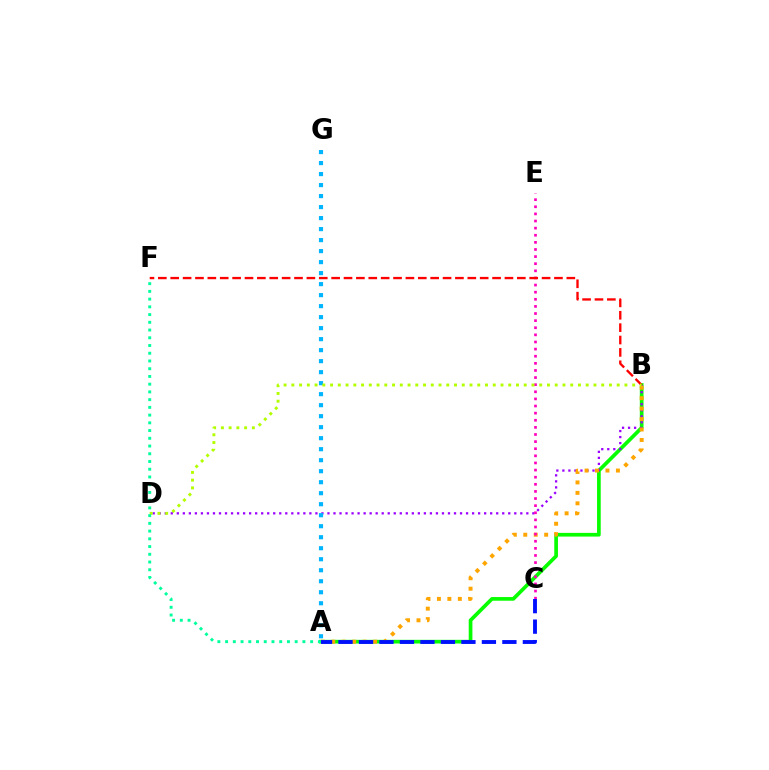{('A', 'B'): [{'color': '#08ff00', 'line_style': 'solid', 'thickness': 2.66}, {'color': '#ffa500', 'line_style': 'dotted', 'thickness': 2.84}], ('B', 'D'): [{'color': '#9b00ff', 'line_style': 'dotted', 'thickness': 1.64}, {'color': '#b3ff00', 'line_style': 'dotted', 'thickness': 2.1}], ('C', 'E'): [{'color': '#ff00bd', 'line_style': 'dotted', 'thickness': 1.93}], ('B', 'F'): [{'color': '#ff0000', 'line_style': 'dashed', 'thickness': 1.68}], ('A', 'G'): [{'color': '#00b5ff', 'line_style': 'dotted', 'thickness': 2.99}], ('A', 'C'): [{'color': '#0010ff', 'line_style': 'dashed', 'thickness': 2.78}], ('A', 'F'): [{'color': '#00ff9d', 'line_style': 'dotted', 'thickness': 2.1}]}